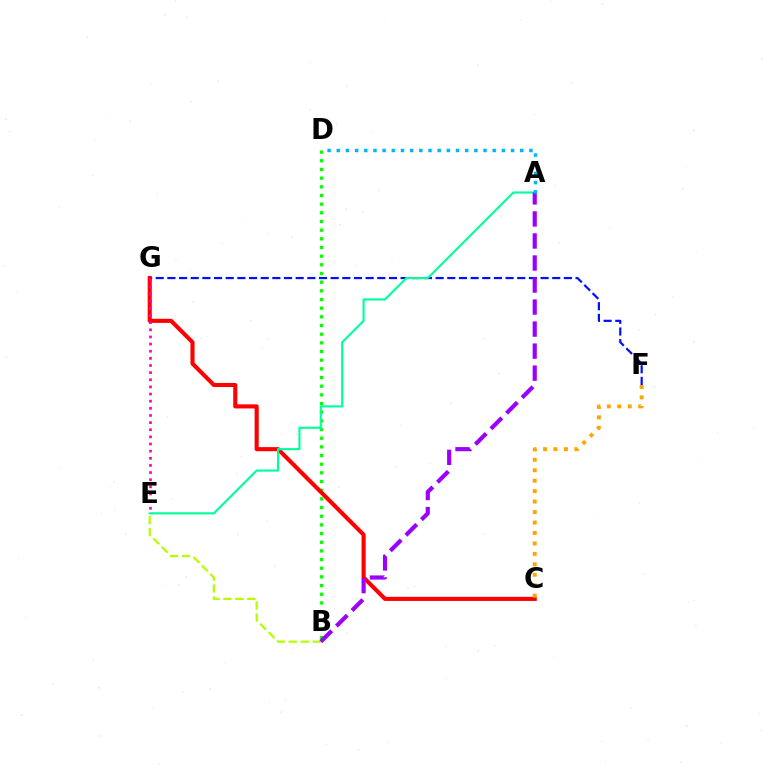{('F', 'G'): [{'color': '#0010ff', 'line_style': 'dashed', 'thickness': 1.58}], ('B', 'D'): [{'color': '#08ff00', 'line_style': 'dotted', 'thickness': 2.36}], ('C', 'G'): [{'color': '#ff0000', 'line_style': 'solid', 'thickness': 2.95}], ('B', 'E'): [{'color': '#b3ff00', 'line_style': 'dashed', 'thickness': 1.62}], ('A', 'E'): [{'color': '#00ff9d', 'line_style': 'solid', 'thickness': 1.53}], ('E', 'G'): [{'color': '#ff00bd', 'line_style': 'dotted', 'thickness': 1.94}], ('C', 'F'): [{'color': '#ffa500', 'line_style': 'dotted', 'thickness': 2.84}], ('A', 'B'): [{'color': '#9b00ff', 'line_style': 'dashed', 'thickness': 2.99}], ('A', 'D'): [{'color': '#00b5ff', 'line_style': 'dotted', 'thickness': 2.49}]}